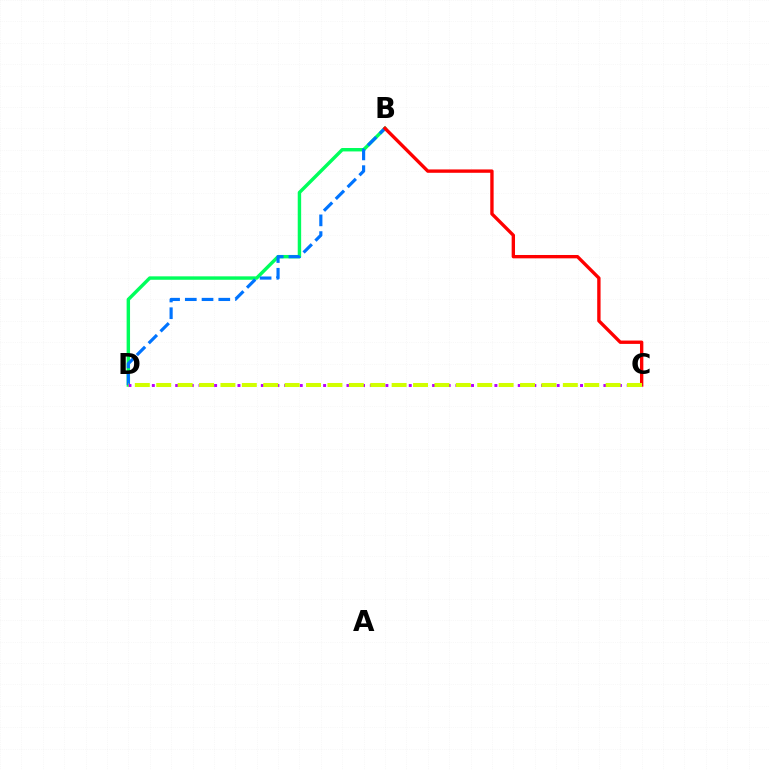{('B', 'D'): [{'color': '#00ff5c', 'line_style': 'solid', 'thickness': 2.47}, {'color': '#0074ff', 'line_style': 'dashed', 'thickness': 2.27}], ('B', 'C'): [{'color': '#ff0000', 'line_style': 'solid', 'thickness': 2.42}], ('C', 'D'): [{'color': '#b900ff', 'line_style': 'dotted', 'thickness': 2.12}, {'color': '#d1ff00', 'line_style': 'dashed', 'thickness': 2.91}]}